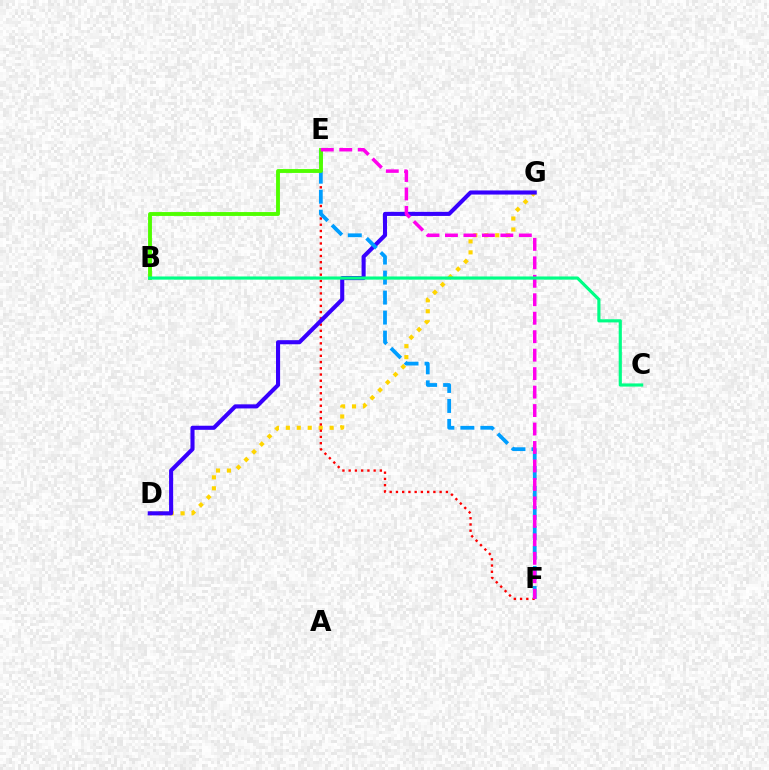{('D', 'G'): [{'color': '#ffd500', 'line_style': 'dotted', 'thickness': 2.97}, {'color': '#3700ff', 'line_style': 'solid', 'thickness': 2.95}], ('E', 'F'): [{'color': '#ff0000', 'line_style': 'dotted', 'thickness': 1.7}, {'color': '#009eff', 'line_style': 'dashed', 'thickness': 2.72}, {'color': '#ff00ed', 'line_style': 'dashed', 'thickness': 2.51}], ('B', 'E'): [{'color': '#4fff00', 'line_style': 'solid', 'thickness': 2.78}], ('B', 'C'): [{'color': '#00ff86', 'line_style': 'solid', 'thickness': 2.27}]}